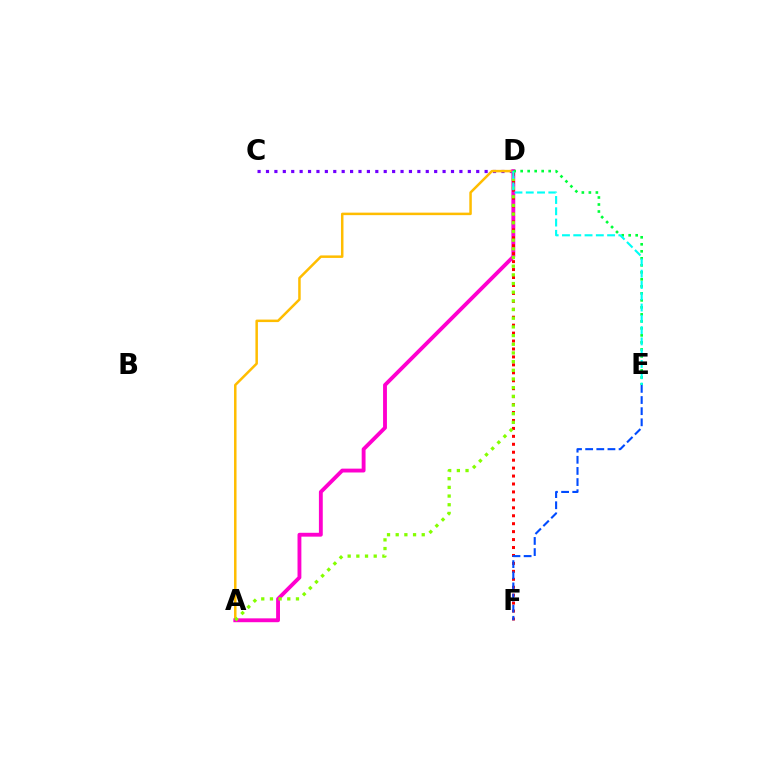{('C', 'D'): [{'color': '#7200ff', 'line_style': 'dotted', 'thickness': 2.28}], ('A', 'D'): [{'color': '#ffbd00', 'line_style': 'solid', 'thickness': 1.8}, {'color': '#ff00cf', 'line_style': 'solid', 'thickness': 2.78}, {'color': '#84ff00', 'line_style': 'dotted', 'thickness': 2.36}], ('D', 'F'): [{'color': '#ff0000', 'line_style': 'dotted', 'thickness': 2.16}], ('D', 'E'): [{'color': '#00ff39', 'line_style': 'dotted', 'thickness': 1.9}, {'color': '#00fff6', 'line_style': 'dashed', 'thickness': 1.53}], ('E', 'F'): [{'color': '#004bff', 'line_style': 'dashed', 'thickness': 1.51}]}